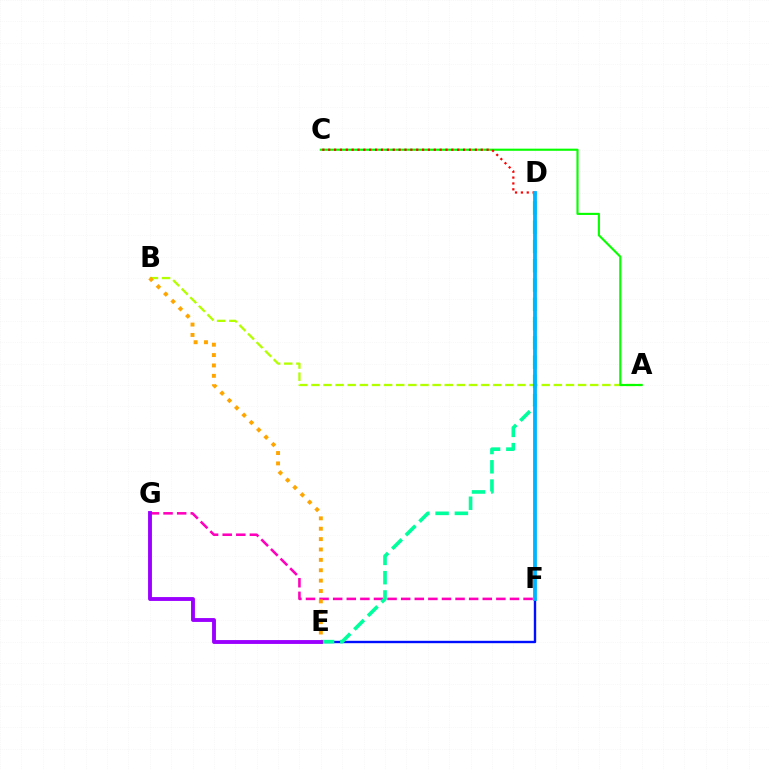{('A', 'B'): [{'color': '#b3ff00', 'line_style': 'dashed', 'thickness': 1.65}], ('A', 'C'): [{'color': '#08ff00', 'line_style': 'solid', 'thickness': 1.53}], ('E', 'F'): [{'color': '#0010ff', 'line_style': 'solid', 'thickness': 1.71}], ('F', 'G'): [{'color': '#ff00bd', 'line_style': 'dashed', 'thickness': 1.85}], ('D', 'E'): [{'color': '#00ff9d', 'line_style': 'dashed', 'thickness': 2.62}], ('C', 'D'): [{'color': '#ff0000', 'line_style': 'dotted', 'thickness': 1.59}], ('B', 'E'): [{'color': '#ffa500', 'line_style': 'dotted', 'thickness': 2.82}], ('E', 'G'): [{'color': '#9b00ff', 'line_style': 'solid', 'thickness': 2.78}], ('D', 'F'): [{'color': '#00b5ff', 'line_style': 'solid', 'thickness': 2.73}]}